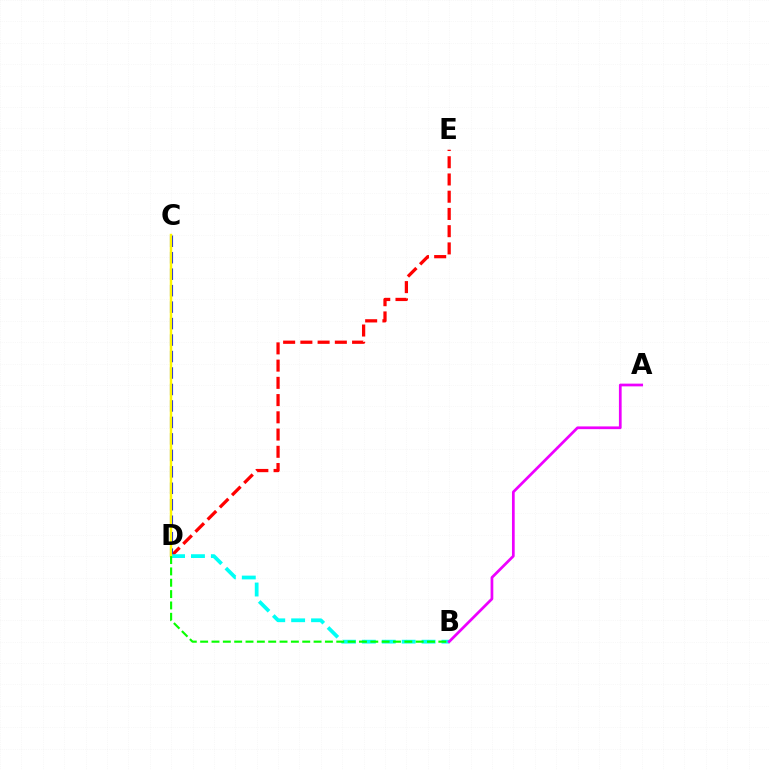{('D', 'E'): [{'color': '#ff0000', 'line_style': 'dashed', 'thickness': 2.34}], ('C', 'D'): [{'color': '#0010ff', 'line_style': 'dashed', 'thickness': 2.24}, {'color': '#fcf500', 'line_style': 'solid', 'thickness': 1.76}], ('B', 'D'): [{'color': '#00fff6', 'line_style': 'dashed', 'thickness': 2.7}, {'color': '#08ff00', 'line_style': 'dashed', 'thickness': 1.54}], ('A', 'B'): [{'color': '#ee00ff', 'line_style': 'solid', 'thickness': 1.96}]}